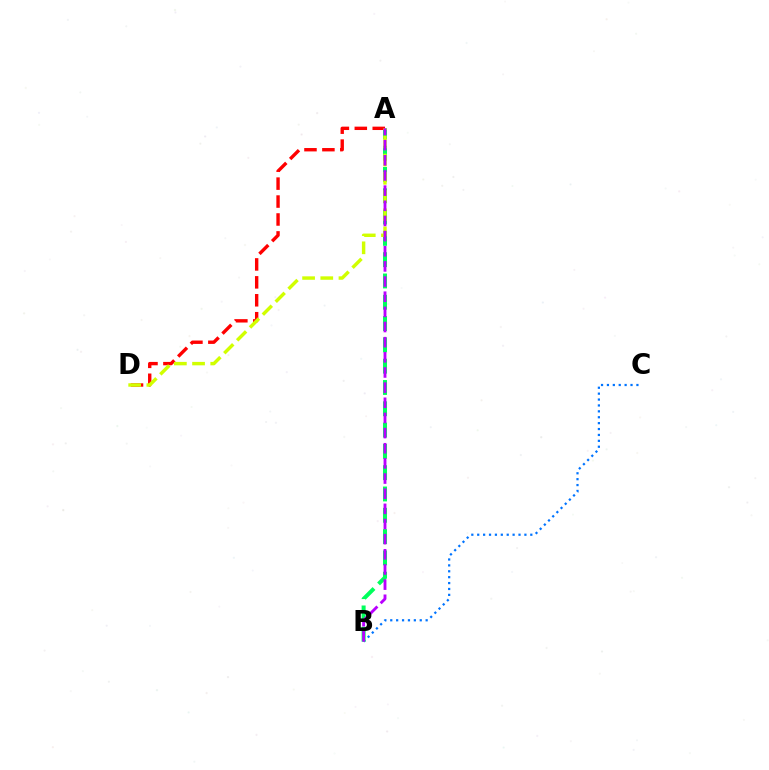{('B', 'C'): [{'color': '#0074ff', 'line_style': 'dotted', 'thickness': 1.6}], ('A', 'B'): [{'color': '#00ff5c', 'line_style': 'dashed', 'thickness': 2.89}, {'color': '#b900ff', 'line_style': 'dashed', 'thickness': 2.06}], ('A', 'D'): [{'color': '#ff0000', 'line_style': 'dashed', 'thickness': 2.44}, {'color': '#d1ff00', 'line_style': 'dashed', 'thickness': 2.47}]}